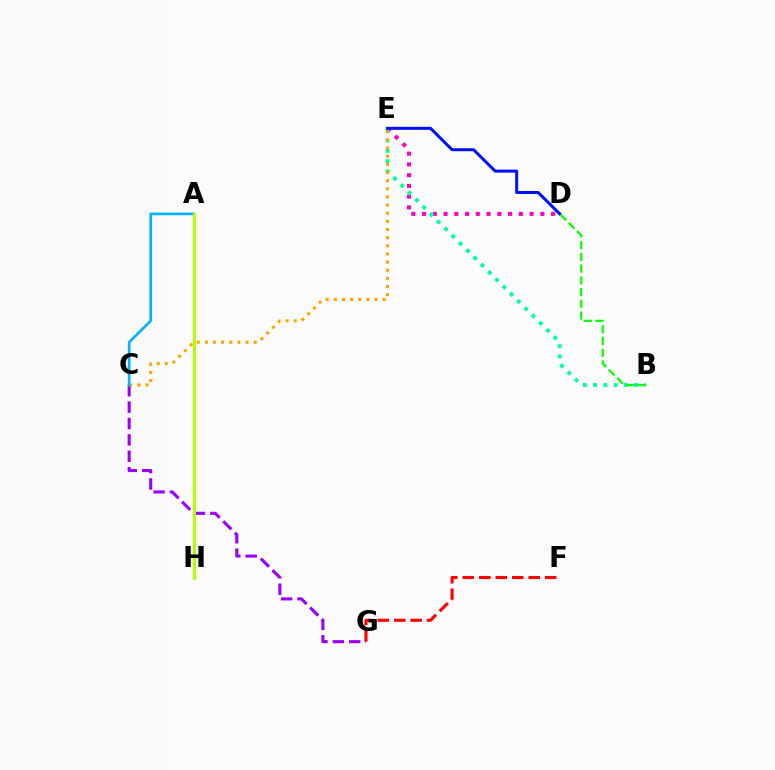{('F', 'G'): [{'color': '#ff0000', 'line_style': 'dashed', 'thickness': 2.24}], ('D', 'E'): [{'color': '#ff00bd', 'line_style': 'dotted', 'thickness': 2.92}, {'color': '#0010ff', 'line_style': 'solid', 'thickness': 2.16}], ('C', 'G'): [{'color': '#9b00ff', 'line_style': 'dashed', 'thickness': 2.23}], ('B', 'E'): [{'color': '#00ff9d', 'line_style': 'dotted', 'thickness': 2.79}], ('C', 'E'): [{'color': '#ffa500', 'line_style': 'dotted', 'thickness': 2.21}], ('A', 'C'): [{'color': '#00b5ff', 'line_style': 'solid', 'thickness': 1.91}], ('B', 'D'): [{'color': '#08ff00', 'line_style': 'dashed', 'thickness': 1.59}], ('A', 'H'): [{'color': '#b3ff00', 'line_style': 'solid', 'thickness': 2.23}]}